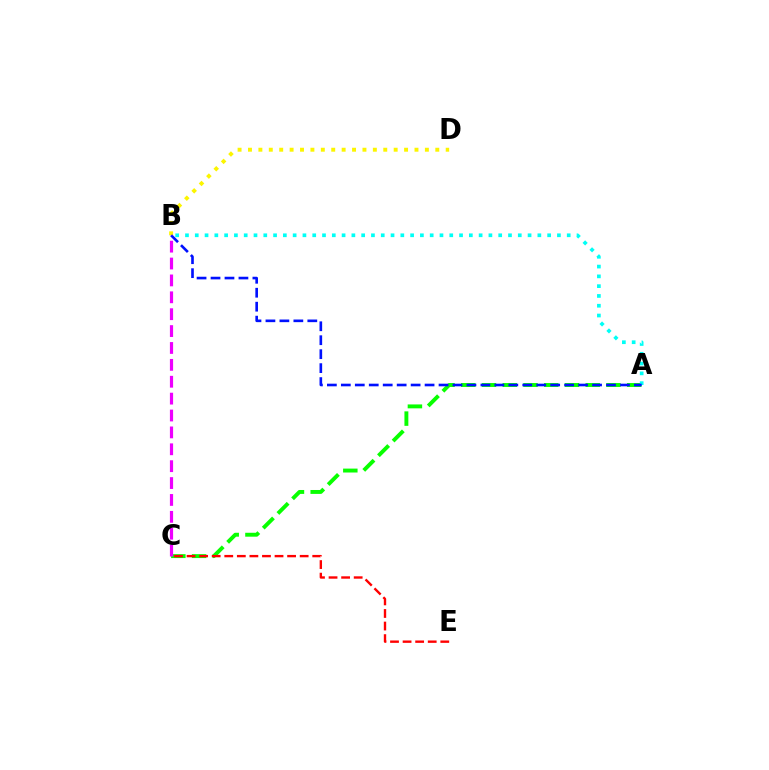{('A', 'C'): [{'color': '#08ff00', 'line_style': 'dashed', 'thickness': 2.82}], ('B', 'D'): [{'color': '#fcf500', 'line_style': 'dotted', 'thickness': 2.83}], ('A', 'B'): [{'color': '#00fff6', 'line_style': 'dotted', 'thickness': 2.66}, {'color': '#0010ff', 'line_style': 'dashed', 'thickness': 1.9}], ('C', 'E'): [{'color': '#ff0000', 'line_style': 'dashed', 'thickness': 1.71}], ('B', 'C'): [{'color': '#ee00ff', 'line_style': 'dashed', 'thickness': 2.29}]}